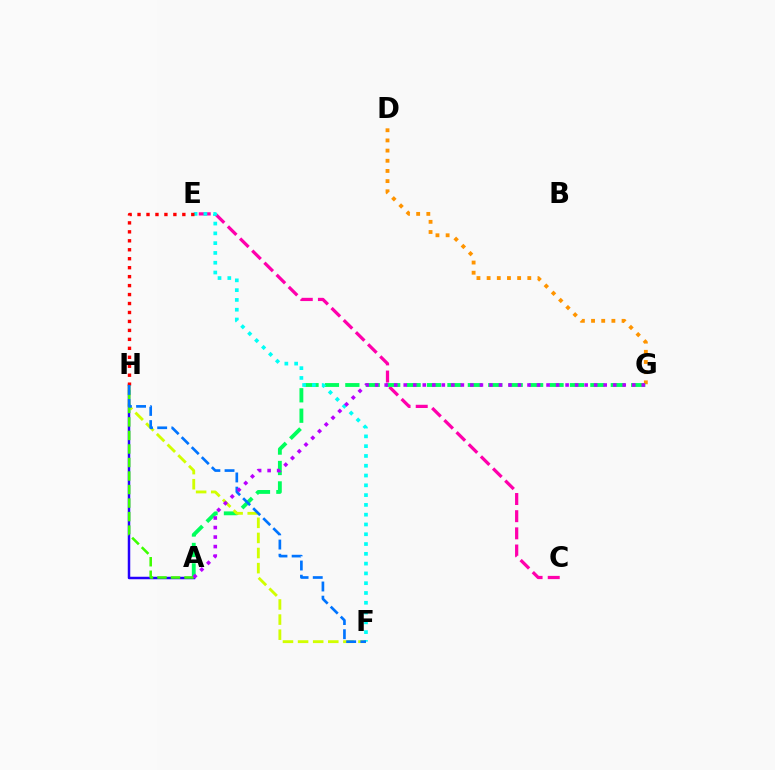{('D', 'G'): [{'color': '#ff9400', 'line_style': 'dotted', 'thickness': 2.76}], ('A', 'H'): [{'color': '#2500ff', 'line_style': 'solid', 'thickness': 1.79}, {'color': '#3dff00', 'line_style': 'dashed', 'thickness': 1.84}], ('C', 'E'): [{'color': '#ff00ac', 'line_style': 'dashed', 'thickness': 2.33}], ('A', 'G'): [{'color': '#00ff5c', 'line_style': 'dashed', 'thickness': 2.77}, {'color': '#b900ff', 'line_style': 'dotted', 'thickness': 2.59}], ('F', 'H'): [{'color': '#d1ff00', 'line_style': 'dashed', 'thickness': 2.05}, {'color': '#0074ff', 'line_style': 'dashed', 'thickness': 1.92}], ('E', 'F'): [{'color': '#00fff6', 'line_style': 'dotted', 'thickness': 2.66}], ('E', 'H'): [{'color': '#ff0000', 'line_style': 'dotted', 'thickness': 2.43}]}